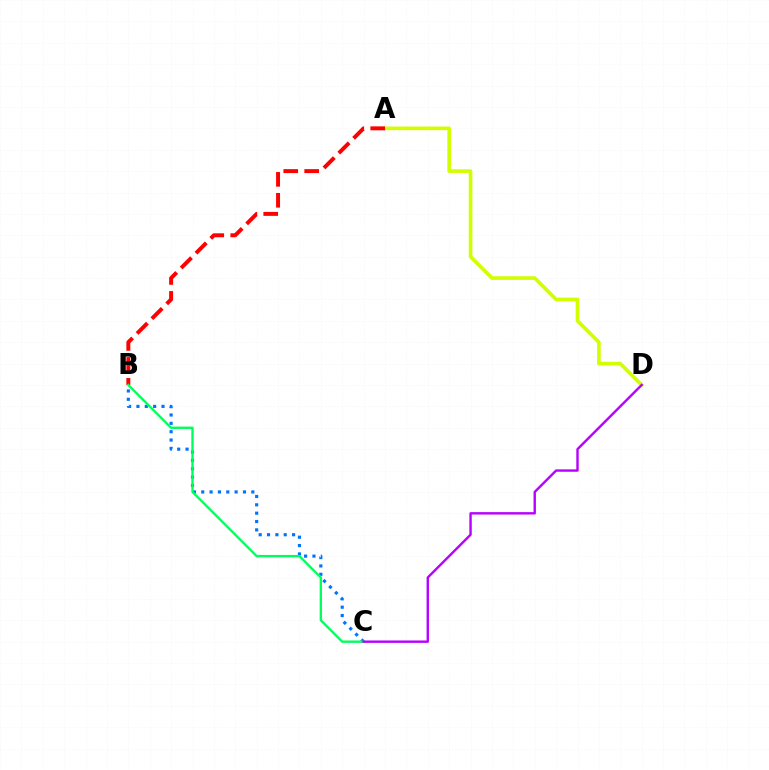{('B', 'C'): [{'color': '#0074ff', 'line_style': 'dotted', 'thickness': 2.27}, {'color': '#00ff5c', 'line_style': 'solid', 'thickness': 1.7}], ('A', 'D'): [{'color': '#d1ff00', 'line_style': 'solid', 'thickness': 2.62}], ('A', 'B'): [{'color': '#ff0000', 'line_style': 'dashed', 'thickness': 2.84}], ('C', 'D'): [{'color': '#b900ff', 'line_style': 'solid', 'thickness': 1.73}]}